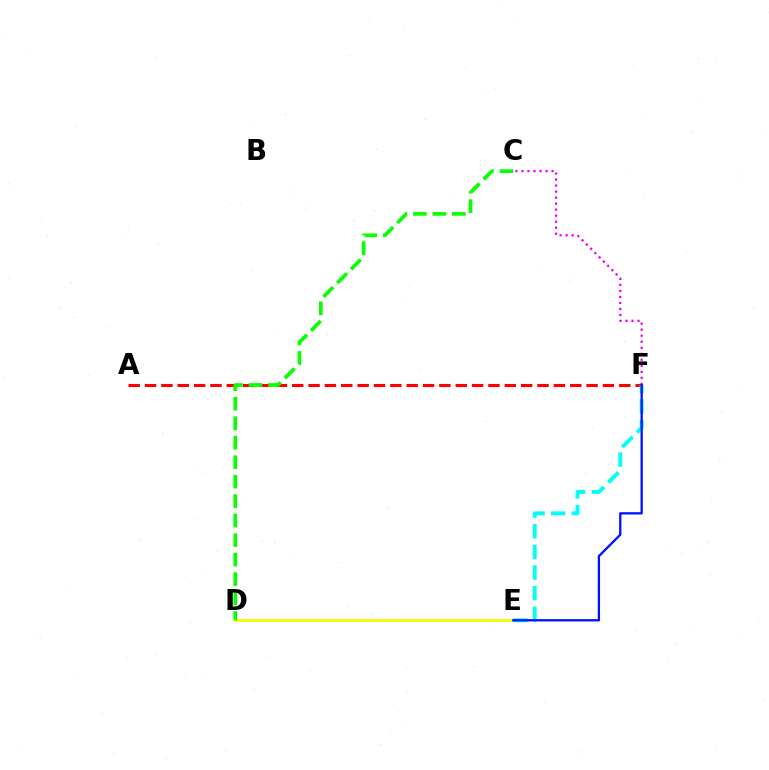{('D', 'E'): [{'color': '#fcf500', 'line_style': 'solid', 'thickness': 1.98}], ('C', 'F'): [{'color': '#ee00ff', 'line_style': 'dotted', 'thickness': 1.63}], ('A', 'F'): [{'color': '#ff0000', 'line_style': 'dashed', 'thickness': 2.22}], ('E', 'F'): [{'color': '#00fff6', 'line_style': 'dashed', 'thickness': 2.81}, {'color': '#0010ff', 'line_style': 'solid', 'thickness': 1.65}], ('C', 'D'): [{'color': '#08ff00', 'line_style': 'dashed', 'thickness': 2.65}]}